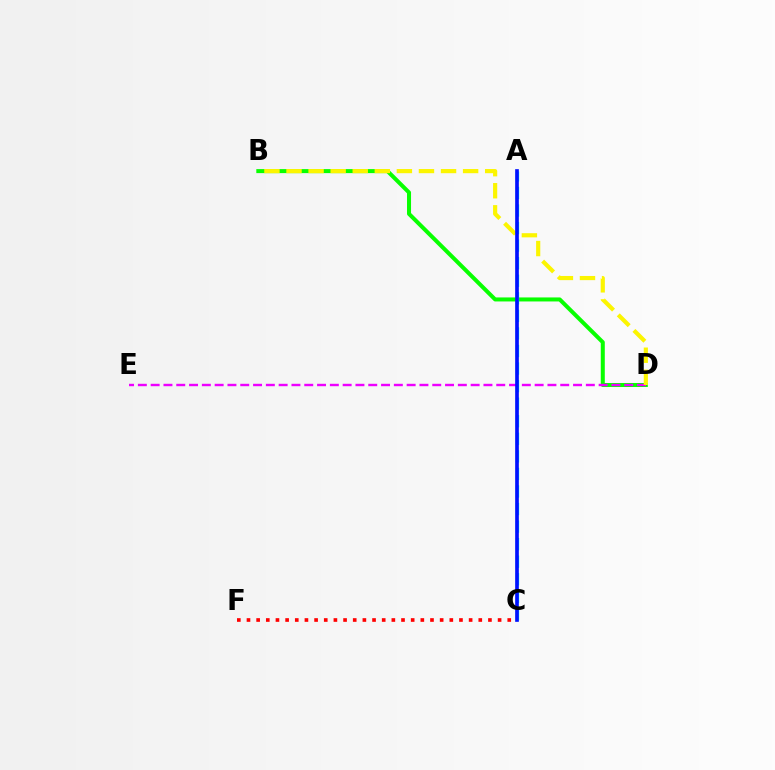{('B', 'D'): [{'color': '#08ff00', 'line_style': 'solid', 'thickness': 2.89}, {'color': '#fcf500', 'line_style': 'dashed', 'thickness': 3.0}], ('C', 'F'): [{'color': '#ff0000', 'line_style': 'dotted', 'thickness': 2.62}], ('D', 'E'): [{'color': '#ee00ff', 'line_style': 'dashed', 'thickness': 1.74}], ('A', 'C'): [{'color': '#00fff6', 'line_style': 'dashed', 'thickness': 2.39}, {'color': '#0010ff', 'line_style': 'solid', 'thickness': 2.64}]}